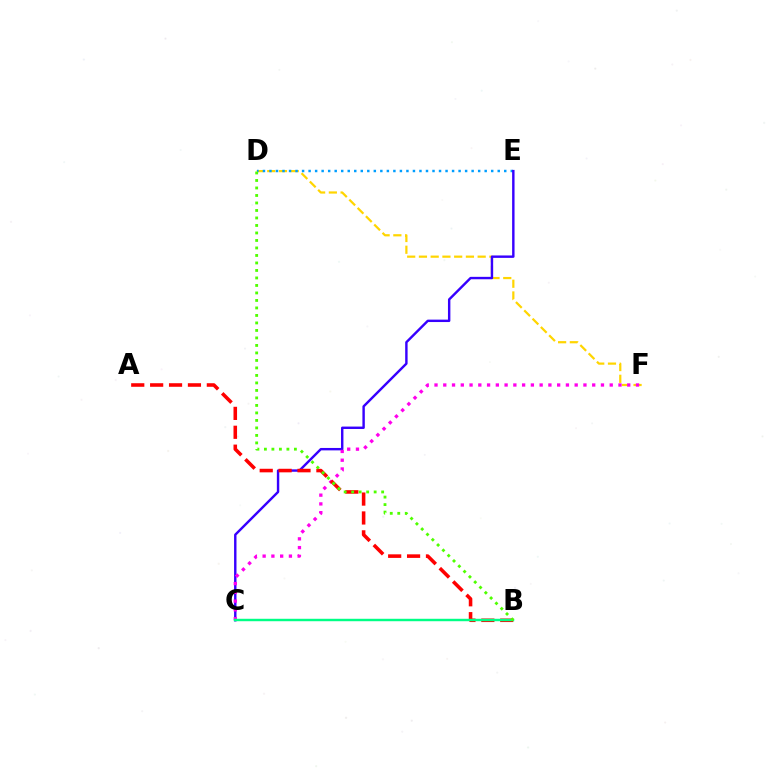{('D', 'F'): [{'color': '#ffd500', 'line_style': 'dashed', 'thickness': 1.6}], ('D', 'E'): [{'color': '#009eff', 'line_style': 'dotted', 'thickness': 1.77}], ('C', 'E'): [{'color': '#3700ff', 'line_style': 'solid', 'thickness': 1.74}], ('C', 'F'): [{'color': '#ff00ed', 'line_style': 'dotted', 'thickness': 2.38}], ('A', 'B'): [{'color': '#ff0000', 'line_style': 'dashed', 'thickness': 2.57}], ('B', 'C'): [{'color': '#00ff86', 'line_style': 'solid', 'thickness': 1.75}], ('B', 'D'): [{'color': '#4fff00', 'line_style': 'dotted', 'thickness': 2.04}]}